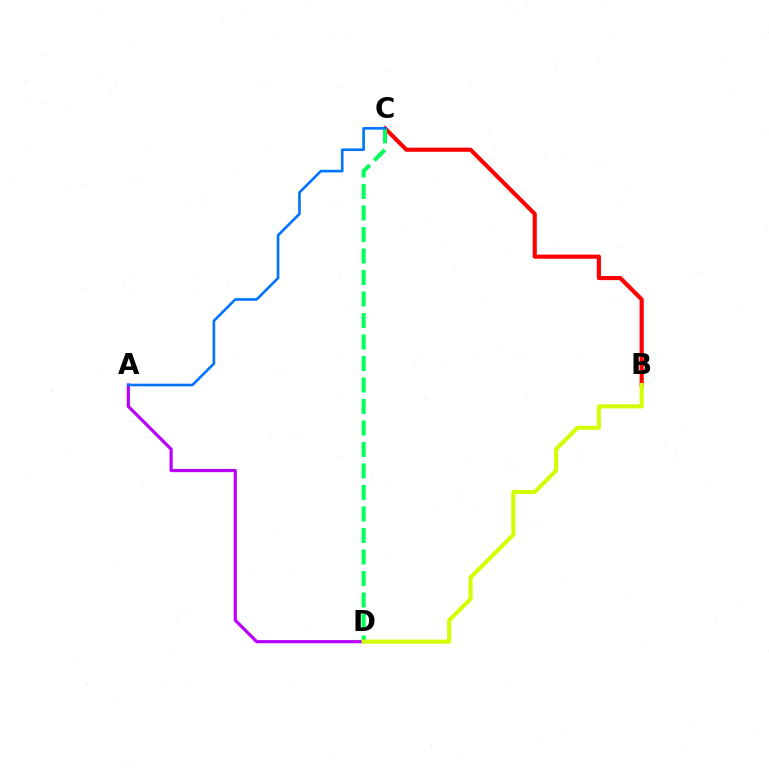{('B', 'C'): [{'color': '#ff0000', 'line_style': 'solid', 'thickness': 2.98}], ('A', 'D'): [{'color': '#b900ff', 'line_style': 'solid', 'thickness': 2.28}], ('C', 'D'): [{'color': '#00ff5c', 'line_style': 'dashed', 'thickness': 2.92}], ('A', 'C'): [{'color': '#0074ff', 'line_style': 'solid', 'thickness': 1.89}], ('B', 'D'): [{'color': '#d1ff00', 'line_style': 'solid', 'thickness': 2.92}]}